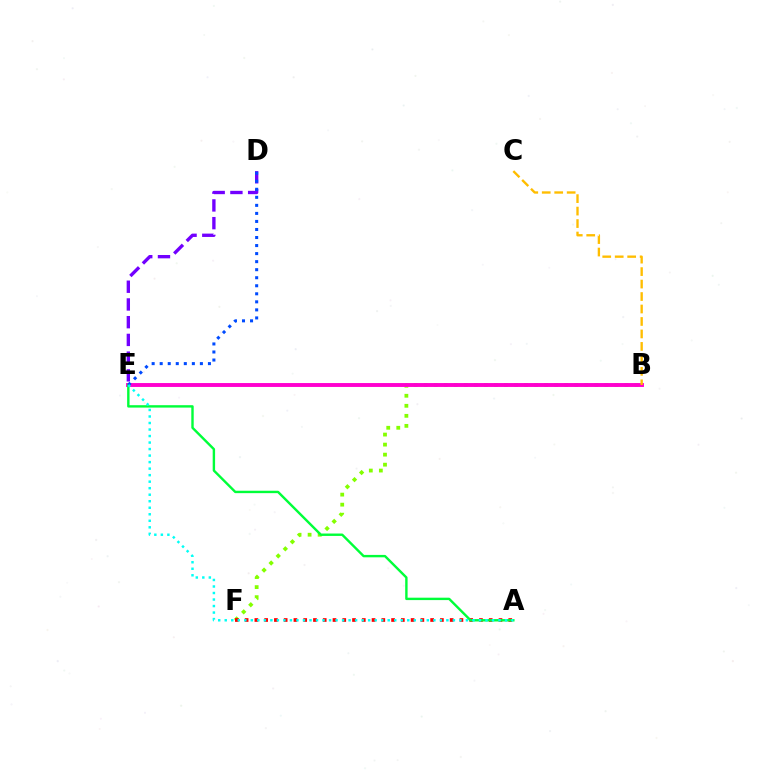{('B', 'F'): [{'color': '#84ff00', 'line_style': 'dotted', 'thickness': 2.73}], ('B', 'E'): [{'color': '#ff00cf', 'line_style': 'solid', 'thickness': 2.81}], ('A', 'F'): [{'color': '#ff0000', 'line_style': 'dotted', 'thickness': 2.65}], ('A', 'E'): [{'color': '#00ff39', 'line_style': 'solid', 'thickness': 1.73}, {'color': '#00fff6', 'line_style': 'dotted', 'thickness': 1.77}], ('B', 'C'): [{'color': '#ffbd00', 'line_style': 'dashed', 'thickness': 1.69}], ('D', 'E'): [{'color': '#7200ff', 'line_style': 'dashed', 'thickness': 2.41}, {'color': '#004bff', 'line_style': 'dotted', 'thickness': 2.18}]}